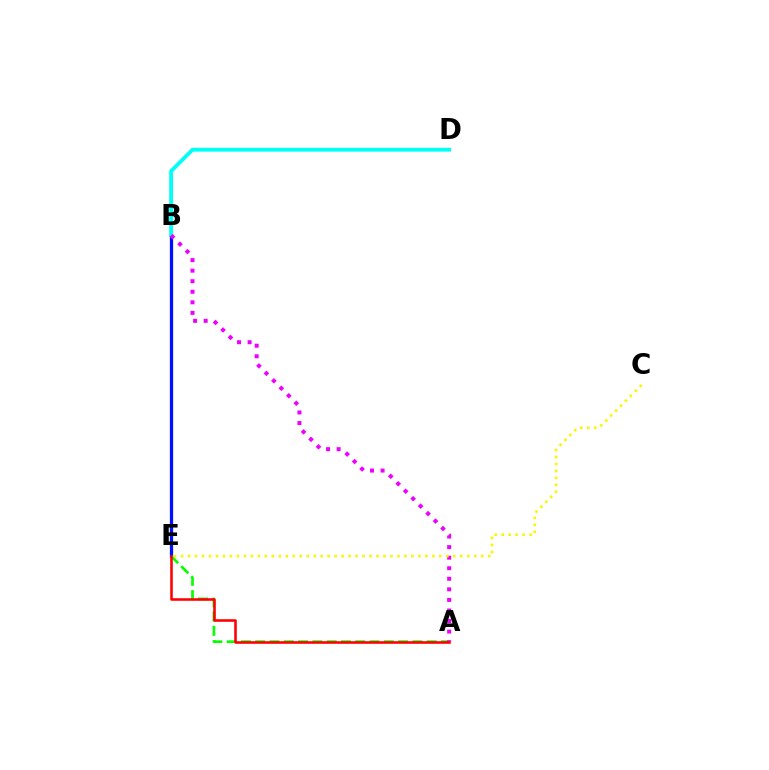{('B', 'E'): [{'color': '#0010ff', 'line_style': 'solid', 'thickness': 2.35}], ('A', 'E'): [{'color': '#08ff00', 'line_style': 'dashed', 'thickness': 1.94}, {'color': '#ff0000', 'line_style': 'solid', 'thickness': 1.85}], ('B', 'D'): [{'color': '#00fff6', 'line_style': 'solid', 'thickness': 2.76}], ('A', 'B'): [{'color': '#ee00ff', 'line_style': 'dotted', 'thickness': 2.87}], ('C', 'E'): [{'color': '#fcf500', 'line_style': 'dotted', 'thickness': 1.9}]}